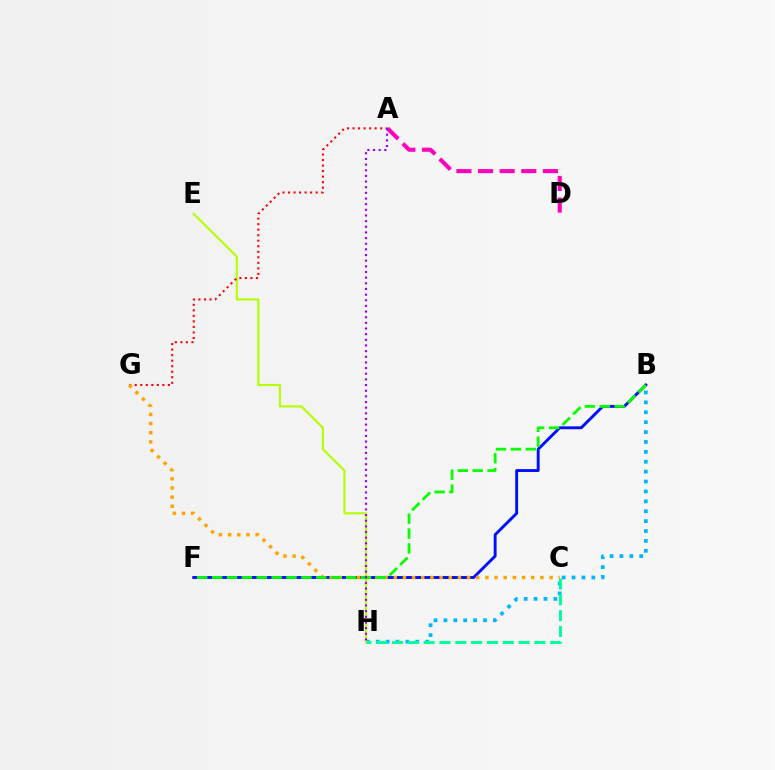{('A', 'D'): [{'color': '#ff00bd', 'line_style': 'dashed', 'thickness': 2.94}], ('B', 'H'): [{'color': '#00b5ff', 'line_style': 'dotted', 'thickness': 2.69}], ('C', 'H'): [{'color': '#00ff9d', 'line_style': 'dashed', 'thickness': 2.15}], ('E', 'H'): [{'color': '#b3ff00', 'line_style': 'solid', 'thickness': 1.53}], ('A', 'G'): [{'color': '#ff0000', 'line_style': 'dotted', 'thickness': 1.5}], ('B', 'F'): [{'color': '#0010ff', 'line_style': 'solid', 'thickness': 2.1}, {'color': '#08ff00', 'line_style': 'dashed', 'thickness': 2.02}], ('C', 'G'): [{'color': '#ffa500', 'line_style': 'dotted', 'thickness': 2.49}], ('A', 'H'): [{'color': '#9b00ff', 'line_style': 'dotted', 'thickness': 1.54}]}